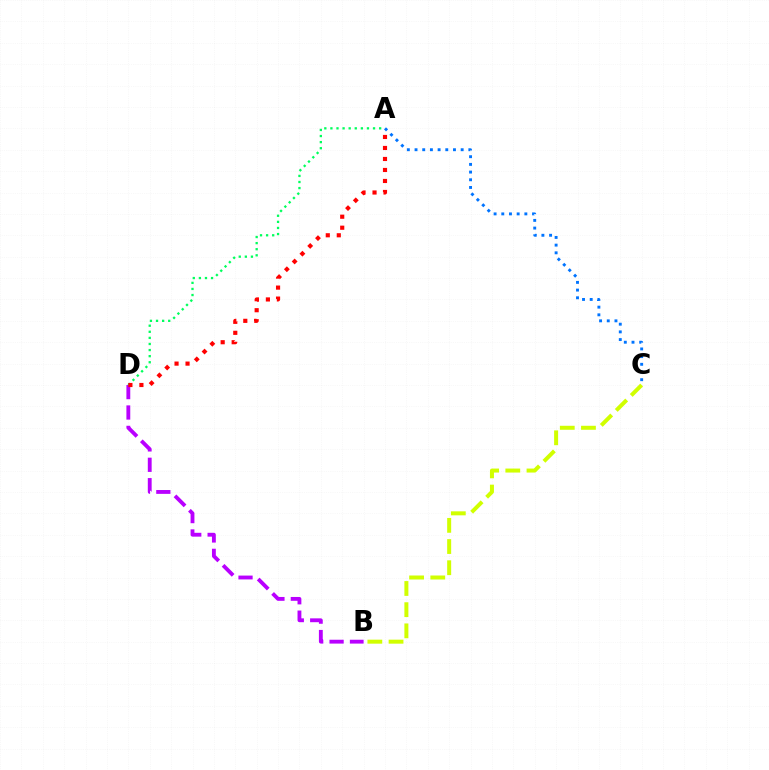{('B', 'C'): [{'color': '#d1ff00', 'line_style': 'dashed', 'thickness': 2.88}], ('A', 'C'): [{'color': '#0074ff', 'line_style': 'dotted', 'thickness': 2.09}], ('B', 'D'): [{'color': '#b900ff', 'line_style': 'dashed', 'thickness': 2.77}], ('A', 'D'): [{'color': '#00ff5c', 'line_style': 'dotted', 'thickness': 1.66}, {'color': '#ff0000', 'line_style': 'dotted', 'thickness': 2.99}]}